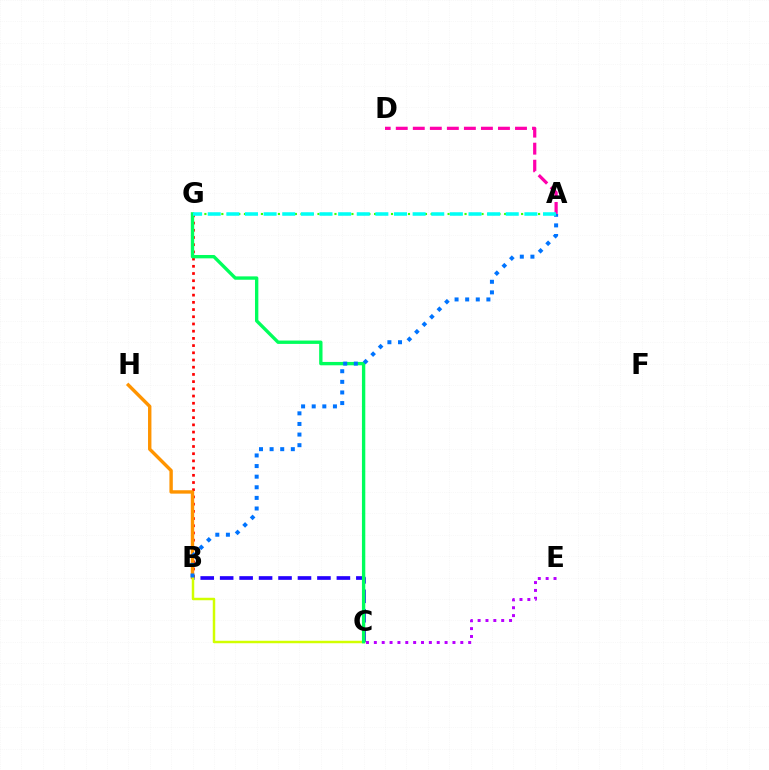{('B', 'C'): [{'color': '#2500ff', 'line_style': 'dashed', 'thickness': 2.64}, {'color': '#d1ff00', 'line_style': 'solid', 'thickness': 1.78}], ('B', 'G'): [{'color': '#ff0000', 'line_style': 'dotted', 'thickness': 1.96}], ('B', 'H'): [{'color': '#ff9400', 'line_style': 'solid', 'thickness': 2.45}], ('A', 'D'): [{'color': '#ff00ac', 'line_style': 'dashed', 'thickness': 2.31}], ('A', 'G'): [{'color': '#3dff00', 'line_style': 'dotted', 'thickness': 1.54}, {'color': '#00fff6', 'line_style': 'dashed', 'thickness': 2.53}], ('C', 'G'): [{'color': '#00ff5c', 'line_style': 'solid', 'thickness': 2.42}], ('A', 'B'): [{'color': '#0074ff', 'line_style': 'dotted', 'thickness': 2.88}], ('C', 'E'): [{'color': '#b900ff', 'line_style': 'dotted', 'thickness': 2.14}]}